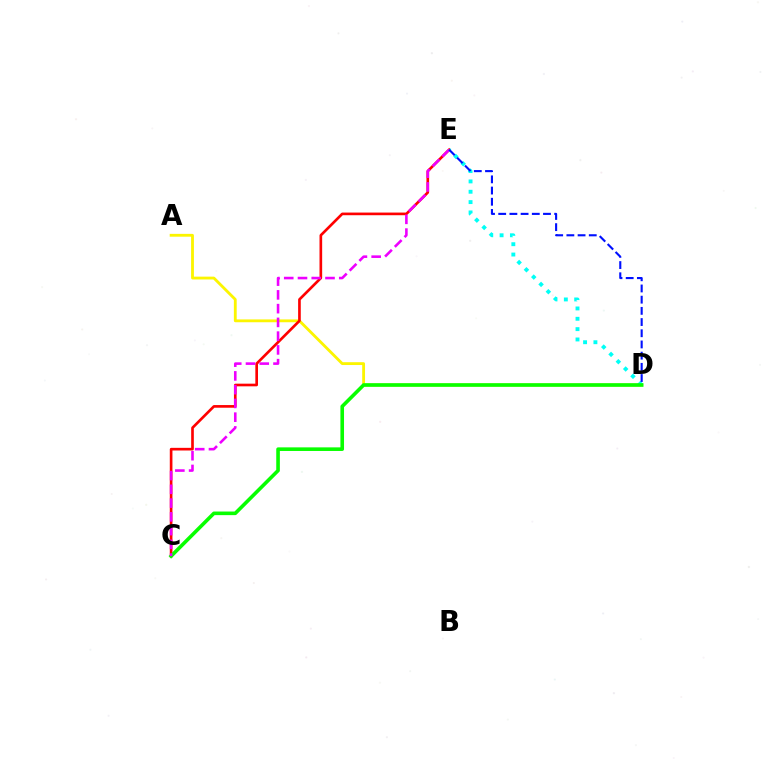{('A', 'D'): [{'color': '#fcf500', 'line_style': 'solid', 'thickness': 2.03}], ('C', 'E'): [{'color': '#ff0000', 'line_style': 'solid', 'thickness': 1.91}, {'color': '#ee00ff', 'line_style': 'dashed', 'thickness': 1.87}], ('D', 'E'): [{'color': '#00fff6', 'line_style': 'dotted', 'thickness': 2.81}, {'color': '#0010ff', 'line_style': 'dashed', 'thickness': 1.52}], ('C', 'D'): [{'color': '#08ff00', 'line_style': 'solid', 'thickness': 2.6}]}